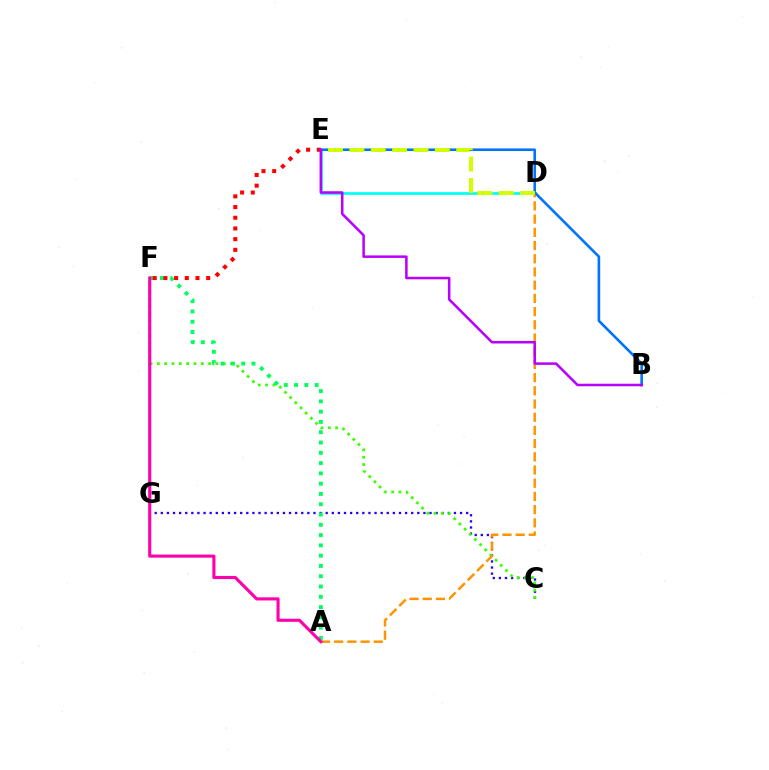{('C', 'G'): [{'color': '#2500ff', 'line_style': 'dotted', 'thickness': 1.66}], ('C', 'F'): [{'color': '#3dff00', 'line_style': 'dotted', 'thickness': 1.99}], ('A', 'F'): [{'color': '#00ff5c', 'line_style': 'dotted', 'thickness': 2.79}, {'color': '#ff00ac', 'line_style': 'solid', 'thickness': 2.24}], ('D', 'E'): [{'color': '#00fff6', 'line_style': 'solid', 'thickness': 1.97}, {'color': '#d1ff00', 'line_style': 'dashed', 'thickness': 2.9}], ('E', 'F'): [{'color': '#ff0000', 'line_style': 'dotted', 'thickness': 2.91}], ('A', 'D'): [{'color': '#ff9400', 'line_style': 'dashed', 'thickness': 1.79}], ('B', 'E'): [{'color': '#0074ff', 'line_style': 'solid', 'thickness': 1.88}, {'color': '#b900ff', 'line_style': 'solid', 'thickness': 1.82}]}